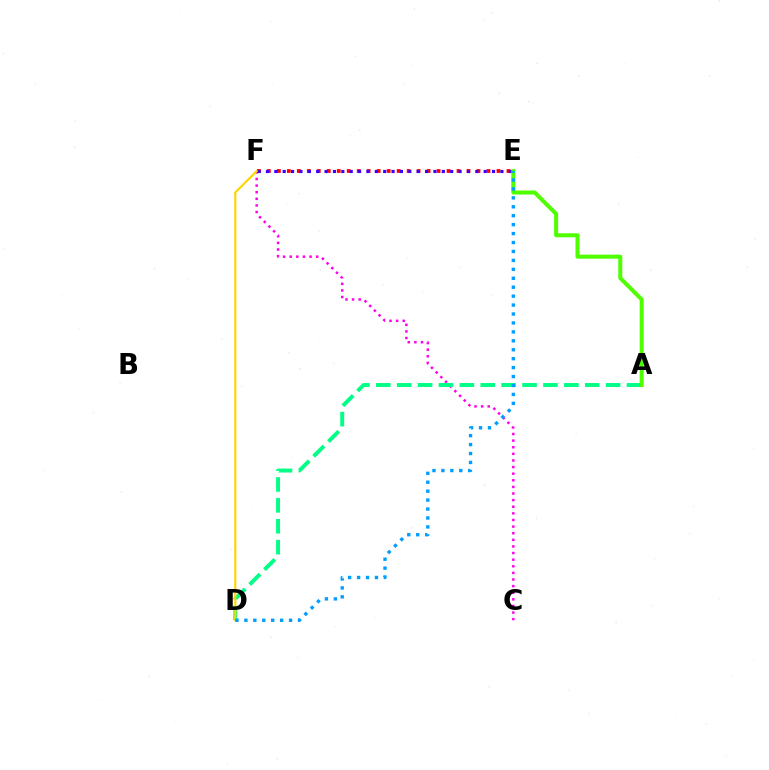{('C', 'F'): [{'color': '#ff00ed', 'line_style': 'dotted', 'thickness': 1.8}], ('E', 'F'): [{'color': '#ff0000', 'line_style': 'dotted', 'thickness': 2.71}, {'color': '#3700ff', 'line_style': 'dotted', 'thickness': 2.28}], ('A', 'D'): [{'color': '#00ff86', 'line_style': 'dashed', 'thickness': 2.84}], ('A', 'E'): [{'color': '#4fff00', 'line_style': 'solid', 'thickness': 2.89}], ('D', 'F'): [{'color': '#ffd500', 'line_style': 'solid', 'thickness': 1.54}], ('D', 'E'): [{'color': '#009eff', 'line_style': 'dotted', 'thickness': 2.43}]}